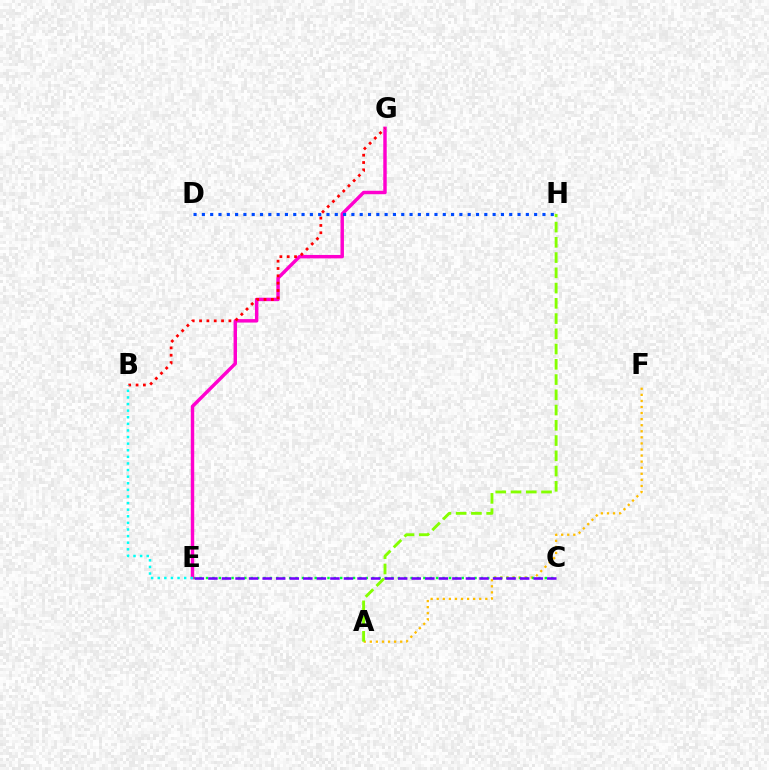{('A', 'F'): [{'color': '#ffbd00', 'line_style': 'dotted', 'thickness': 1.65}], ('C', 'E'): [{'color': '#00ff39', 'line_style': 'dotted', 'thickness': 1.74}, {'color': '#7200ff', 'line_style': 'dashed', 'thickness': 1.84}], ('E', 'G'): [{'color': '#ff00cf', 'line_style': 'solid', 'thickness': 2.48}], ('B', 'G'): [{'color': '#ff0000', 'line_style': 'dotted', 'thickness': 1.99}], ('B', 'E'): [{'color': '#00fff6', 'line_style': 'dotted', 'thickness': 1.79}], ('A', 'H'): [{'color': '#84ff00', 'line_style': 'dashed', 'thickness': 2.07}], ('D', 'H'): [{'color': '#004bff', 'line_style': 'dotted', 'thickness': 2.26}]}